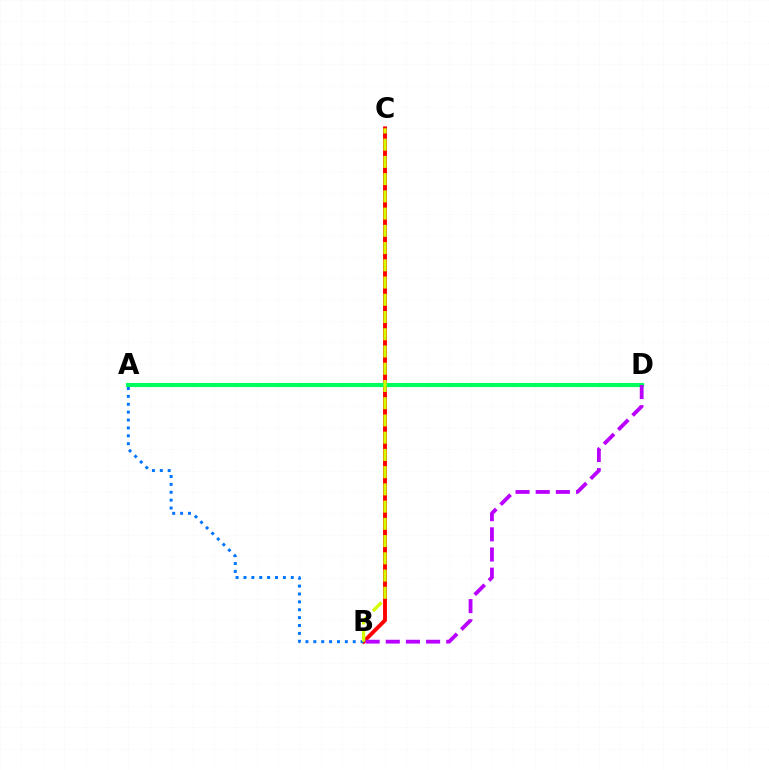{('B', 'C'): [{'color': '#ff0000', 'line_style': 'solid', 'thickness': 2.8}, {'color': '#d1ff00', 'line_style': 'dashed', 'thickness': 2.34}], ('A', 'D'): [{'color': '#00ff5c', 'line_style': 'solid', 'thickness': 2.98}], ('B', 'D'): [{'color': '#b900ff', 'line_style': 'dashed', 'thickness': 2.74}], ('A', 'B'): [{'color': '#0074ff', 'line_style': 'dotted', 'thickness': 2.14}]}